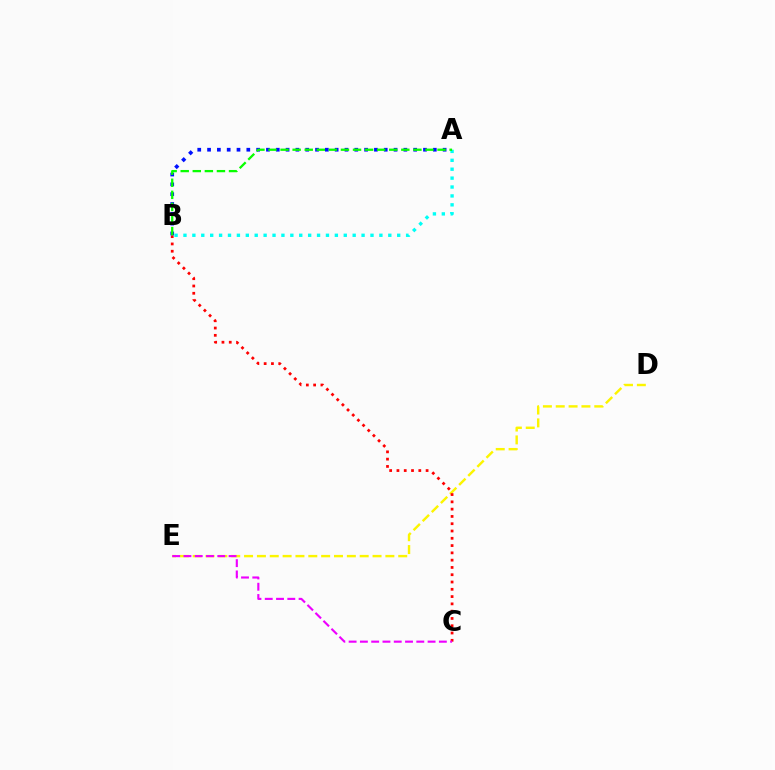{('D', 'E'): [{'color': '#fcf500', 'line_style': 'dashed', 'thickness': 1.75}], ('B', 'C'): [{'color': '#ff0000', 'line_style': 'dotted', 'thickness': 1.98}], ('A', 'B'): [{'color': '#0010ff', 'line_style': 'dotted', 'thickness': 2.67}, {'color': '#00fff6', 'line_style': 'dotted', 'thickness': 2.42}, {'color': '#08ff00', 'line_style': 'dashed', 'thickness': 1.64}], ('C', 'E'): [{'color': '#ee00ff', 'line_style': 'dashed', 'thickness': 1.53}]}